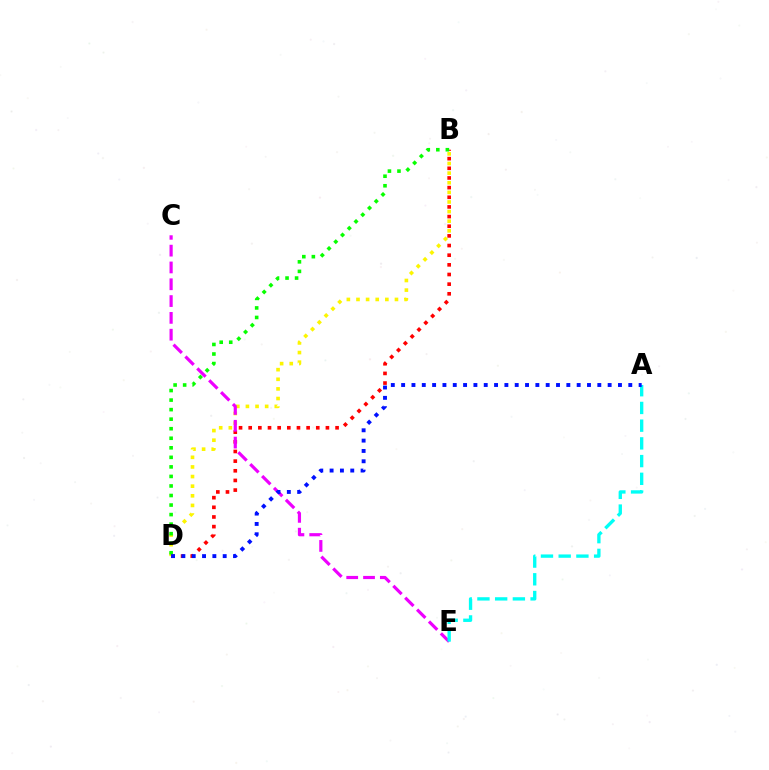{('B', 'D'): [{'color': '#fcf500', 'line_style': 'dotted', 'thickness': 2.61}, {'color': '#ff0000', 'line_style': 'dotted', 'thickness': 2.62}, {'color': '#08ff00', 'line_style': 'dotted', 'thickness': 2.59}], ('C', 'E'): [{'color': '#ee00ff', 'line_style': 'dashed', 'thickness': 2.28}], ('A', 'E'): [{'color': '#00fff6', 'line_style': 'dashed', 'thickness': 2.41}], ('A', 'D'): [{'color': '#0010ff', 'line_style': 'dotted', 'thickness': 2.81}]}